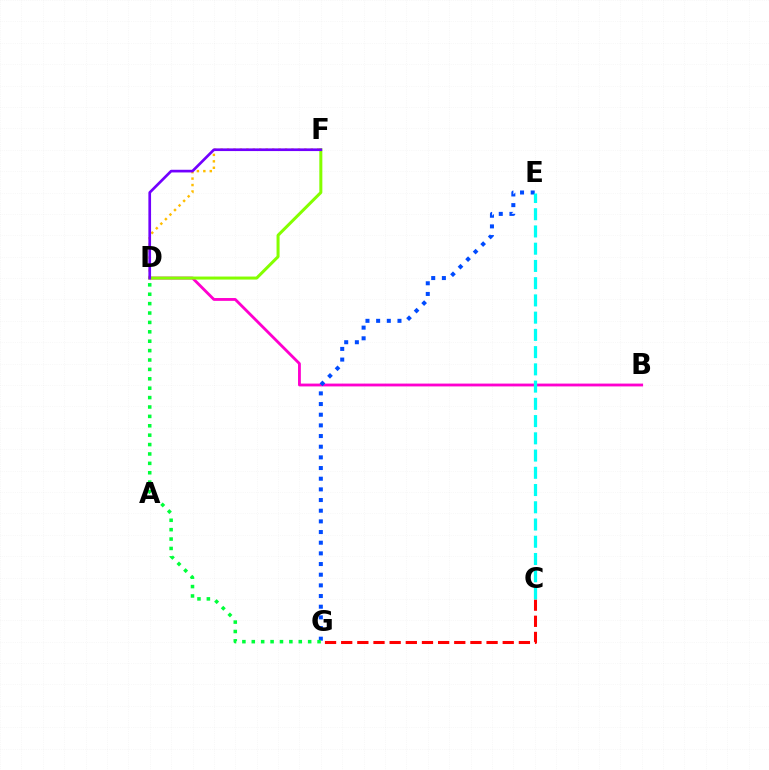{('B', 'D'): [{'color': '#ff00cf', 'line_style': 'solid', 'thickness': 2.04}], ('E', 'G'): [{'color': '#004bff', 'line_style': 'dotted', 'thickness': 2.9}], ('D', 'F'): [{'color': '#84ff00', 'line_style': 'solid', 'thickness': 2.17}, {'color': '#ffbd00', 'line_style': 'dotted', 'thickness': 1.75}, {'color': '#7200ff', 'line_style': 'solid', 'thickness': 1.93}], ('D', 'G'): [{'color': '#00ff39', 'line_style': 'dotted', 'thickness': 2.55}], ('C', 'G'): [{'color': '#ff0000', 'line_style': 'dashed', 'thickness': 2.19}], ('C', 'E'): [{'color': '#00fff6', 'line_style': 'dashed', 'thickness': 2.34}]}